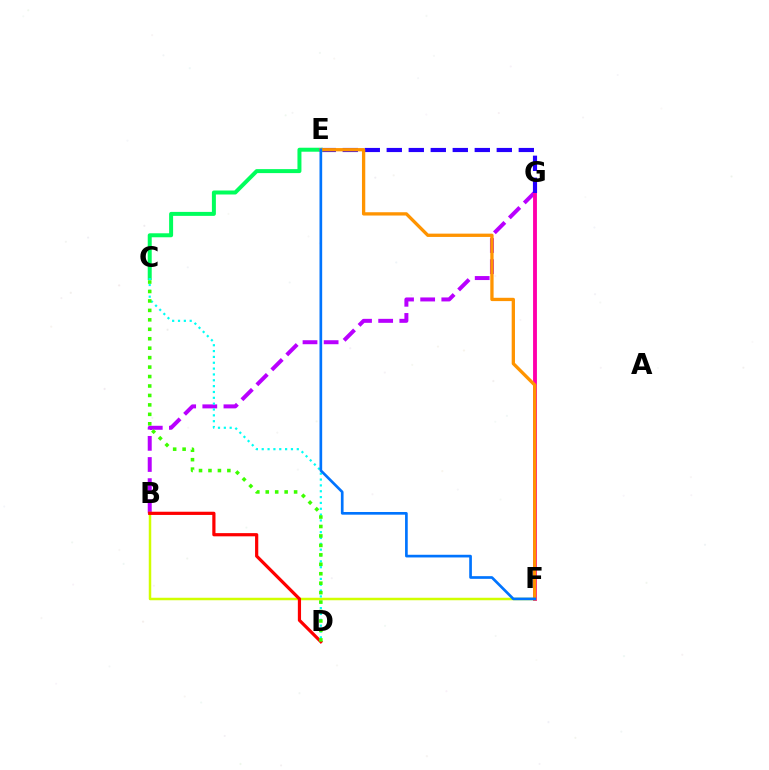{('B', 'G'): [{'color': '#b900ff', 'line_style': 'dashed', 'thickness': 2.87}], ('B', 'F'): [{'color': '#d1ff00', 'line_style': 'solid', 'thickness': 1.8}], ('F', 'G'): [{'color': '#ff00ac', 'line_style': 'solid', 'thickness': 2.78}], ('E', 'G'): [{'color': '#2500ff', 'line_style': 'dashed', 'thickness': 2.99}], ('C', 'E'): [{'color': '#00ff5c', 'line_style': 'solid', 'thickness': 2.87}], ('E', 'F'): [{'color': '#ff9400', 'line_style': 'solid', 'thickness': 2.38}, {'color': '#0074ff', 'line_style': 'solid', 'thickness': 1.93}], ('C', 'D'): [{'color': '#00fff6', 'line_style': 'dotted', 'thickness': 1.59}, {'color': '#3dff00', 'line_style': 'dotted', 'thickness': 2.57}], ('B', 'D'): [{'color': '#ff0000', 'line_style': 'solid', 'thickness': 2.31}]}